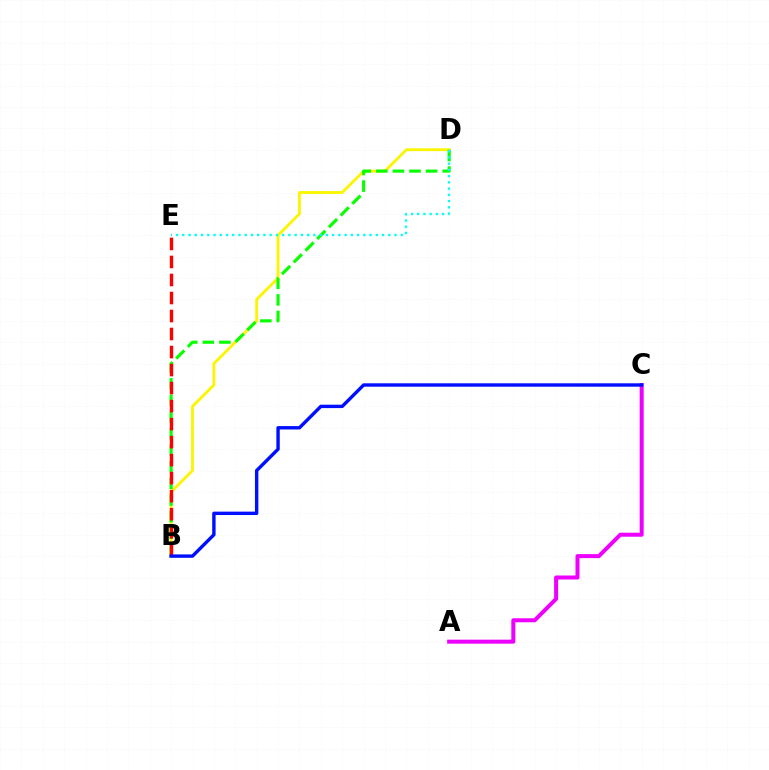{('B', 'D'): [{'color': '#fcf500', 'line_style': 'solid', 'thickness': 2.04}, {'color': '#08ff00', 'line_style': 'dashed', 'thickness': 2.25}], ('B', 'E'): [{'color': '#ff0000', 'line_style': 'dashed', 'thickness': 2.45}], ('A', 'C'): [{'color': '#ee00ff', 'line_style': 'solid', 'thickness': 2.89}], ('D', 'E'): [{'color': '#00fff6', 'line_style': 'dotted', 'thickness': 1.7}], ('B', 'C'): [{'color': '#0010ff', 'line_style': 'solid', 'thickness': 2.45}]}